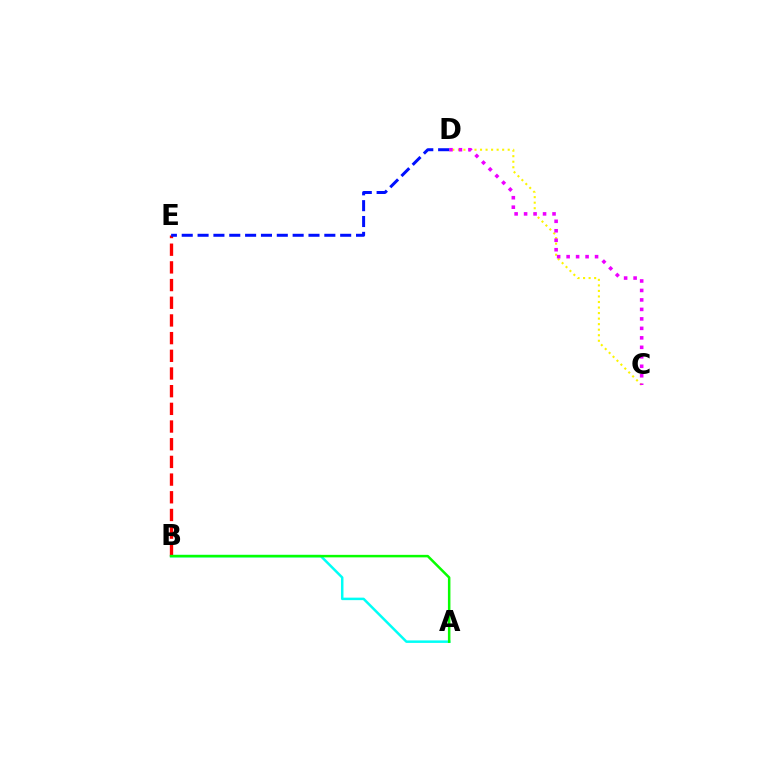{('A', 'B'): [{'color': '#00fff6', 'line_style': 'solid', 'thickness': 1.8}, {'color': '#08ff00', 'line_style': 'solid', 'thickness': 1.81}], ('C', 'D'): [{'color': '#fcf500', 'line_style': 'dotted', 'thickness': 1.5}, {'color': '#ee00ff', 'line_style': 'dotted', 'thickness': 2.58}], ('B', 'E'): [{'color': '#ff0000', 'line_style': 'dashed', 'thickness': 2.4}], ('D', 'E'): [{'color': '#0010ff', 'line_style': 'dashed', 'thickness': 2.15}]}